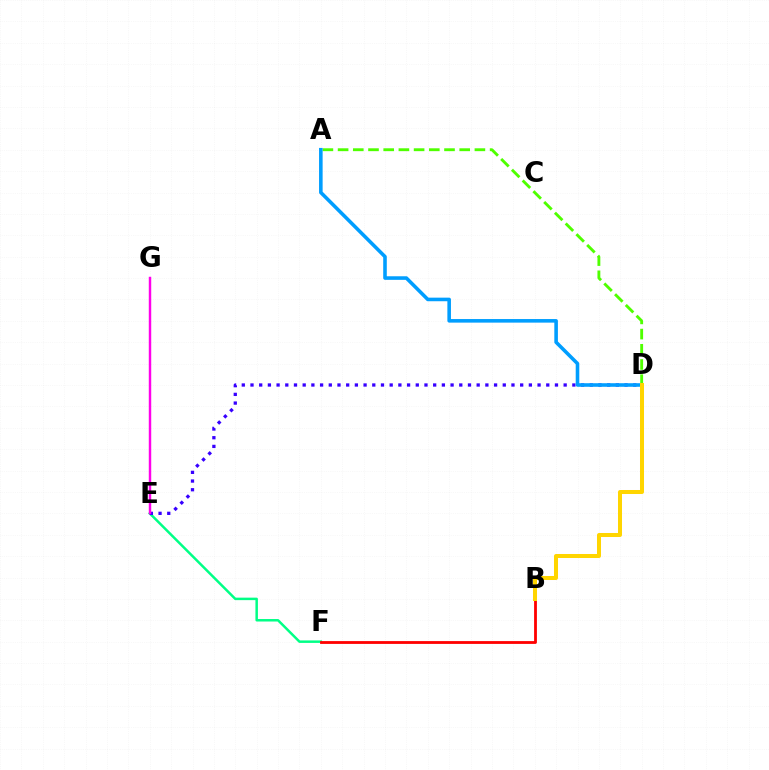{('A', 'D'): [{'color': '#4fff00', 'line_style': 'dashed', 'thickness': 2.07}, {'color': '#009eff', 'line_style': 'solid', 'thickness': 2.58}], ('E', 'F'): [{'color': '#00ff86', 'line_style': 'solid', 'thickness': 1.79}], ('D', 'E'): [{'color': '#3700ff', 'line_style': 'dotted', 'thickness': 2.36}], ('E', 'G'): [{'color': '#ff00ed', 'line_style': 'solid', 'thickness': 1.76}], ('B', 'F'): [{'color': '#ff0000', 'line_style': 'solid', 'thickness': 2.02}], ('B', 'D'): [{'color': '#ffd500', 'line_style': 'solid', 'thickness': 2.89}]}